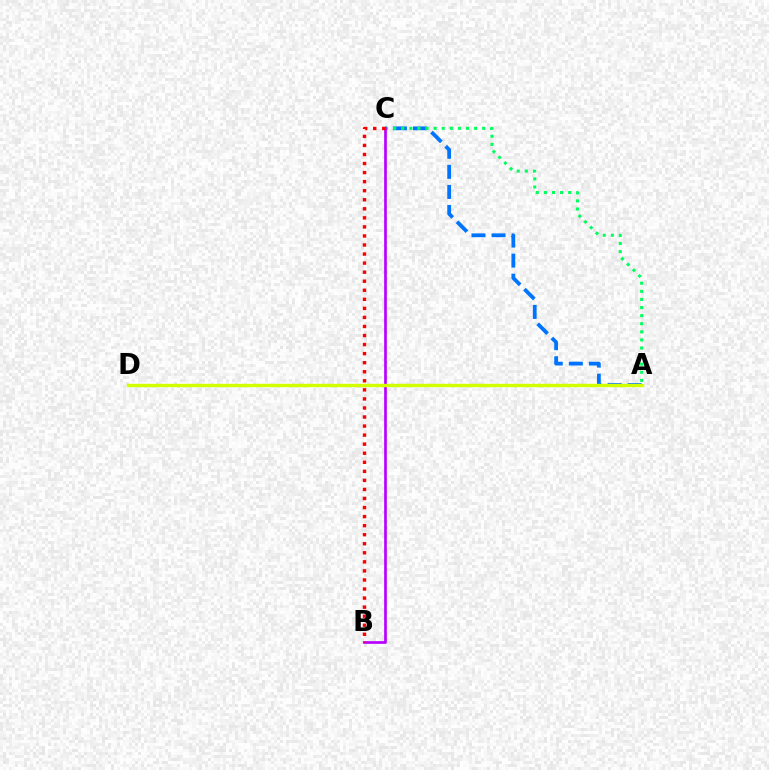{('A', 'C'): [{'color': '#0074ff', 'line_style': 'dashed', 'thickness': 2.73}, {'color': '#00ff5c', 'line_style': 'dotted', 'thickness': 2.2}], ('B', 'C'): [{'color': '#b900ff', 'line_style': 'solid', 'thickness': 1.93}, {'color': '#ff0000', 'line_style': 'dotted', 'thickness': 2.46}], ('A', 'D'): [{'color': '#d1ff00', 'line_style': 'solid', 'thickness': 2.43}]}